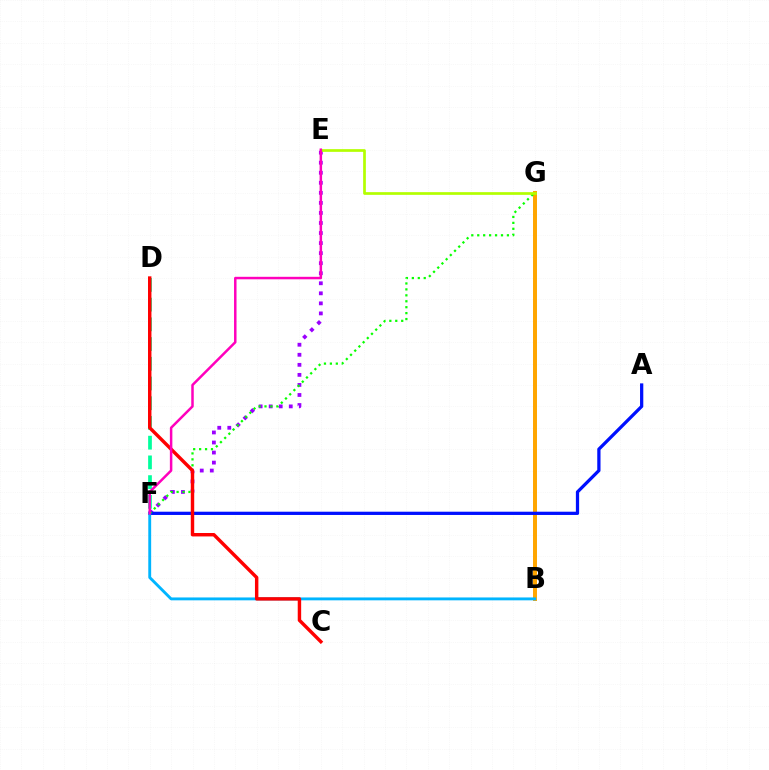{('E', 'F'): [{'color': '#9b00ff', 'line_style': 'dotted', 'thickness': 2.73}, {'color': '#ff00bd', 'line_style': 'solid', 'thickness': 1.79}], ('D', 'F'): [{'color': '#00ff9d', 'line_style': 'dashed', 'thickness': 2.68}], ('B', 'G'): [{'color': '#ffa500', 'line_style': 'solid', 'thickness': 2.87}], ('A', 'F'): [{'color': '#0010ff', 'line_style': 'solid', 'thickness': 2.34}], ('B', 'F'): [{'color': '#00b5ff', 'line_style': 'solid', 'thickness': 2.07}], ('F', 'G'): [{'color': '#08ff00', 'line_style': 'dotted', 'thickness': 1.61}], ('E', 'G'): [{'color': '#b3ff00', 'line_style': 'solid', 'thickness': 1.95}], ('C', 'D'): [{'color': '#ff0000', 'line_style': 'solid', 'thickness': 2.47}]}